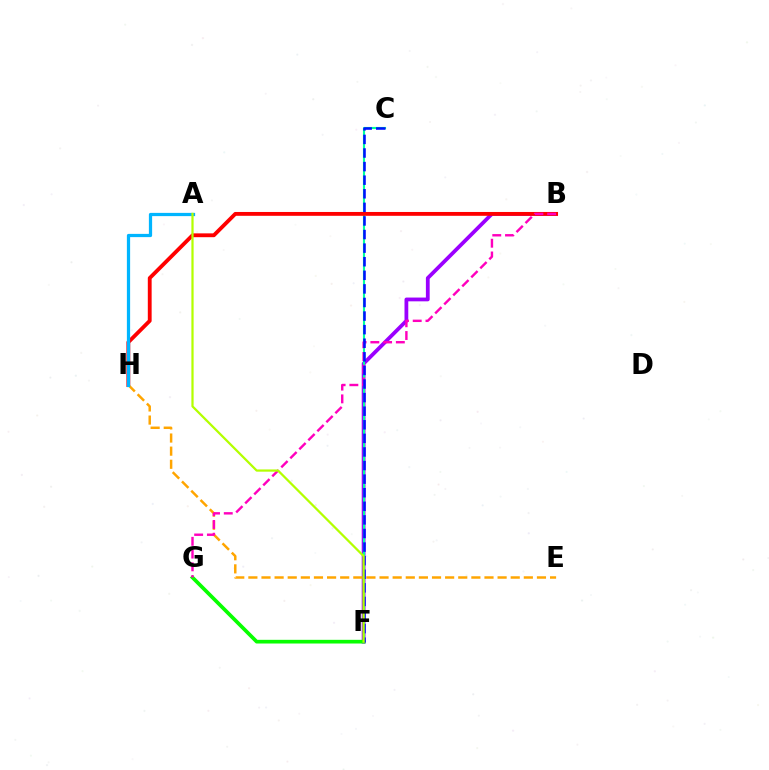{('B', 'F'): [{'color': '#9b00ff', 'line_style': 'solid', 'thickness': 2.72}], ('C', 'F'): [{'color': '#00ff9d', 'line_style': 'solid', 'thickness': 1.53}, {'color': '#0010ff', 'line_style': 'dashed', 'thickness': 1.85}], ('B', 'H'): [{'color': '#ff0000', 'line_style': 'solid', 'thickness': 2.76}], ('F', 'G'): [{'color': '#08ff00', 'line_style': 'solid', 'thickness': 2.66}], ('E', 'H'): [{'color': '#ffa500', 'line_style': 'dashed', 'thickness': 1.78}], ('B', 'G'): [{'color': '#ff00bd', 'line_style': 'dashed', 'thickness': 1.73}], ('A', 'H'): [{'color': '#00b5ff', 'line_style': 'solid', 'thickness': 2.33}], ('A', 'F'): [{'color': '#b3ff00', 'line_style': 'solid', 'thickness': 1.61}]}